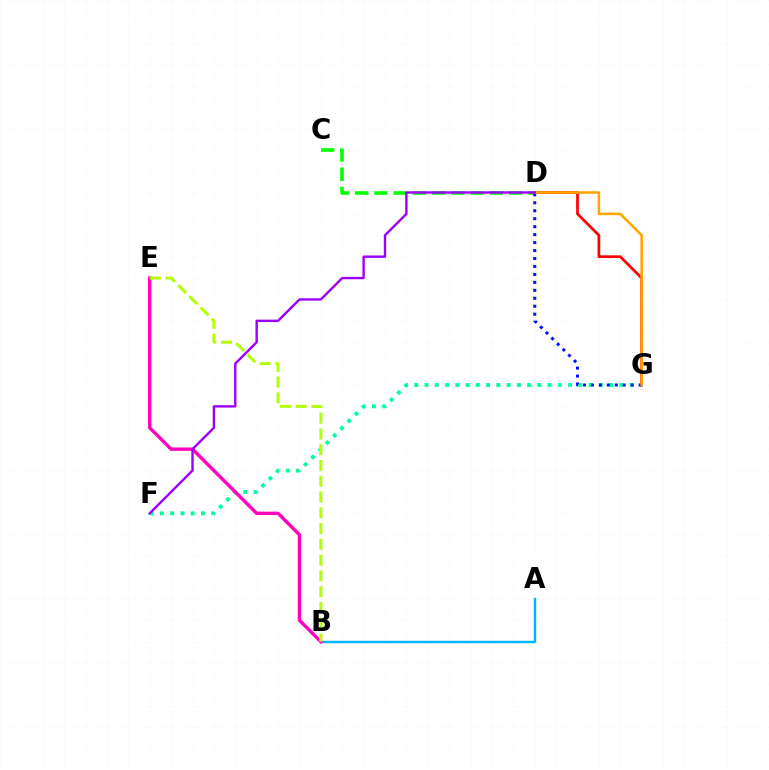{('A', 'B'): [{'color': '#00b5ff', 'line_style': 'solid', 'thickness': 1.75}], ('F', 'G'): [{'color': '#00ff9d', 'line_style': 'dotted', 'thickness': 2.79}], ('C', 'D'): [{'color': '#08ff00', 'line_style': 'dashed', 'thickness': 2.61}], ('D', 'G'): [{'color': '#ff0000', 'line_style': 'solid', 'thickness': 1.96}, {'color': '#0010ff', 'line_style': 'dotted', 'thickness': 2.16}, {'color': '#ffa500', 'line_style': 'solid', 'thickness': 1.83}], ('B', 'E'): [{'color': '#ff00bd', 'line_style': 'solid', 'thickness': 2.43}, {'color': '#b3ff00', 'line_style': 'dashed', 'thickness': 2.14}], ('D', 'F'): [{'color': '#9b00ff', 'line_style': 'solid', 'thickness': 1.72}]}